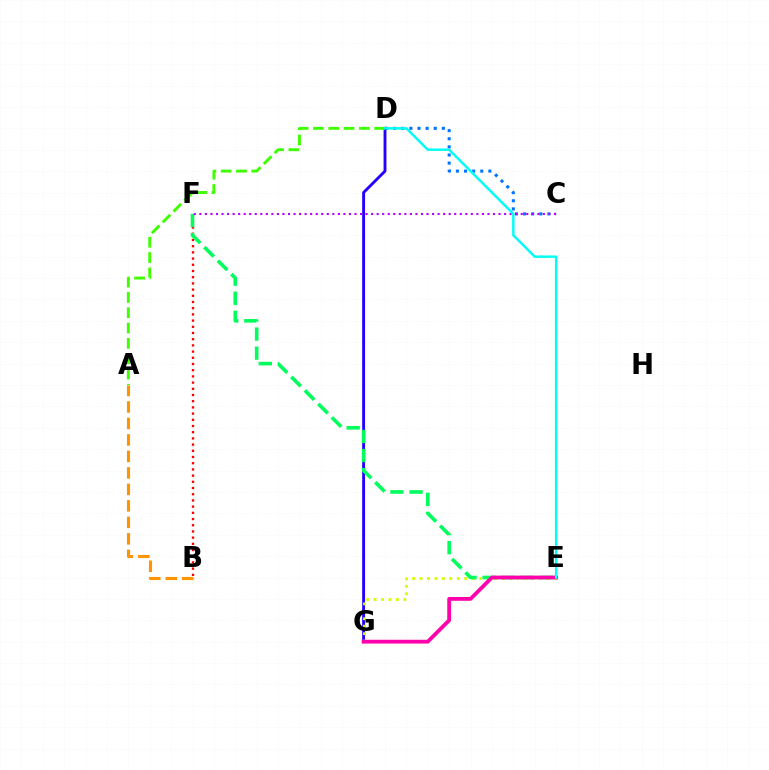{('C', 'D'): [{'color': '#0074ff', 'line_style': 'dotted', 'thickness': 2.21}], ('D', 'G'): [{'color': '#2500ff', 'line_style': 'solid', 'thickness': 2.07}], ('A', 'B'): [{'color': '#ff9400', 'line_style': 'dashed', 'thickness': 2.24}], ('B', 'F'): [{'color': '#ff0000', 'line_style': 'dotted', 'thickness': 1.68}], ('A', 'D'): [{'color': '#3dff00', 'line_style': 'dashed', 'thickness': 2.08}], ('E', 'G'): [{'color': '#d1ff00', 'line_style': 'dotted', 'thickness': 2.02}, {'color': '#ff00ac', 'line_style': 'solid', 'thickness': 2.73}], ('E', 'F'): [{'color': '#00ff5c', 'line_style': 'dashed', 'thickness': 2.59}], ('C', 'F'): [{'color': '#b900ff', 'line_style': 'dotted', 'thickness': 1.51}], ('D', 'E'): [{'color': '#00fff6', 'line_style': 'solid', 'thickness': 1.76}]}